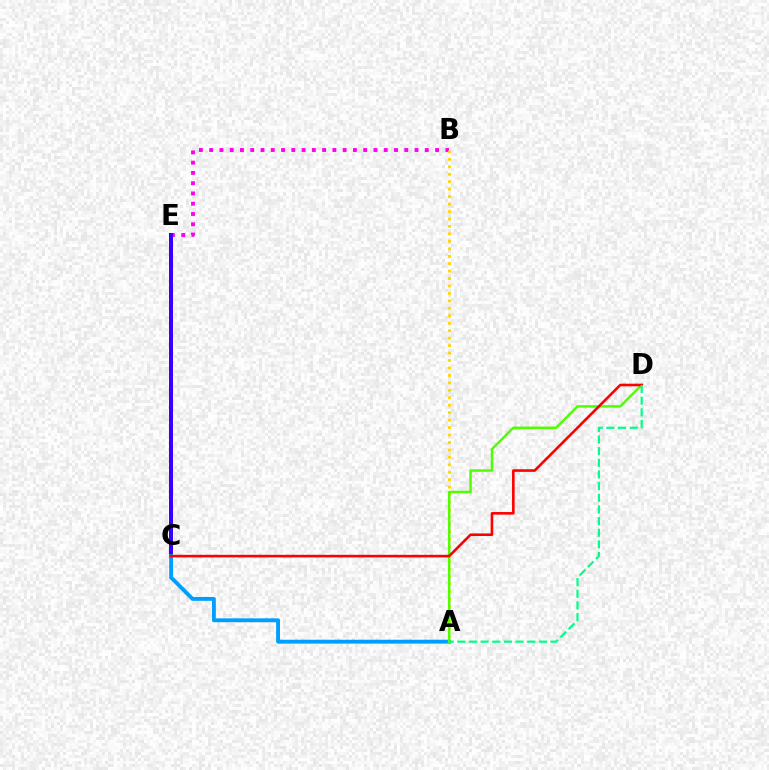{('B', 'E'): [{'color': '#ff00ed', 'line_style': 'dotted', 'thickness': 2.79}], ('C', 'E'): [{'color': '#3700ff', 'line_style': 'solid', 'thickness': 2.87}], ('A', 'B'): [{'color': '#ffd500', 'line_style': 'dotted', 'thickness': 2.02}], ('A', 'C'): [{'color': '#009eff', 'line_style': 'solid', 'thickness': 2.79}], ('A', 'D'): [{'color': '#4fff00', 'line_style': 'solid', 'thickness': 1.77}, {'color': '#00ff86', 'line_style': 'dashed', 'thickness': 1.58}], ('C', 'D'): [{'color': '#ff0000', 'line_style': 'solid', 'thickness': 1.88}]}